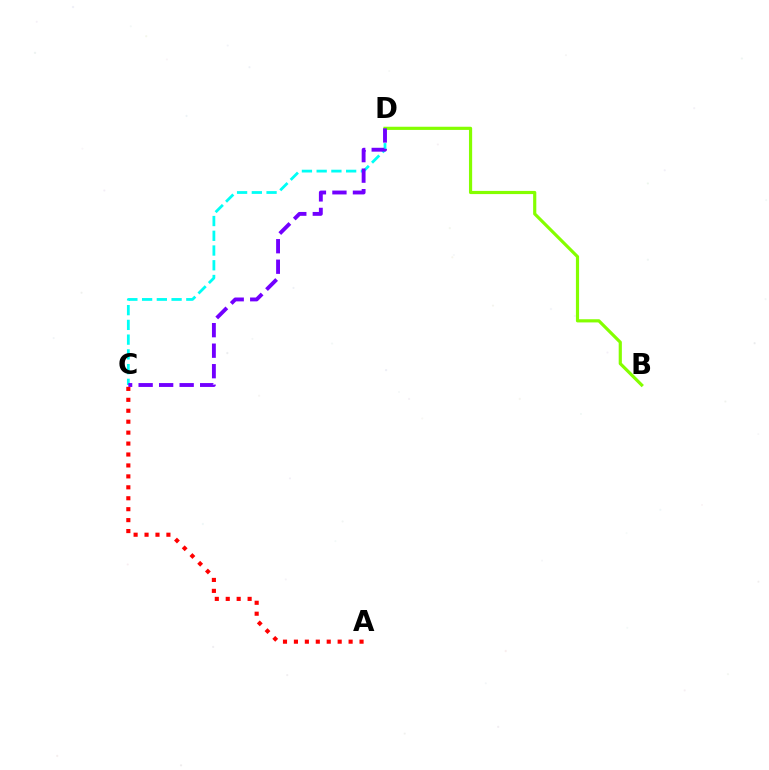{('C', 'D'): [{'color': '#00fff6', 'line_style': 'dashed', 'thickness': 2.0}, {'color': '#7200ff', 'line_style': 'dashed', 'thickness': 2.79}], ('B', 'D'): [{'color': '#84ff00', 'line_style': 'solid', 'thickness': 2.29}], ('A', 'C'): [{'color': '#ff0000', 'line_style': 'dotted', 'thickness': 2.97}]}